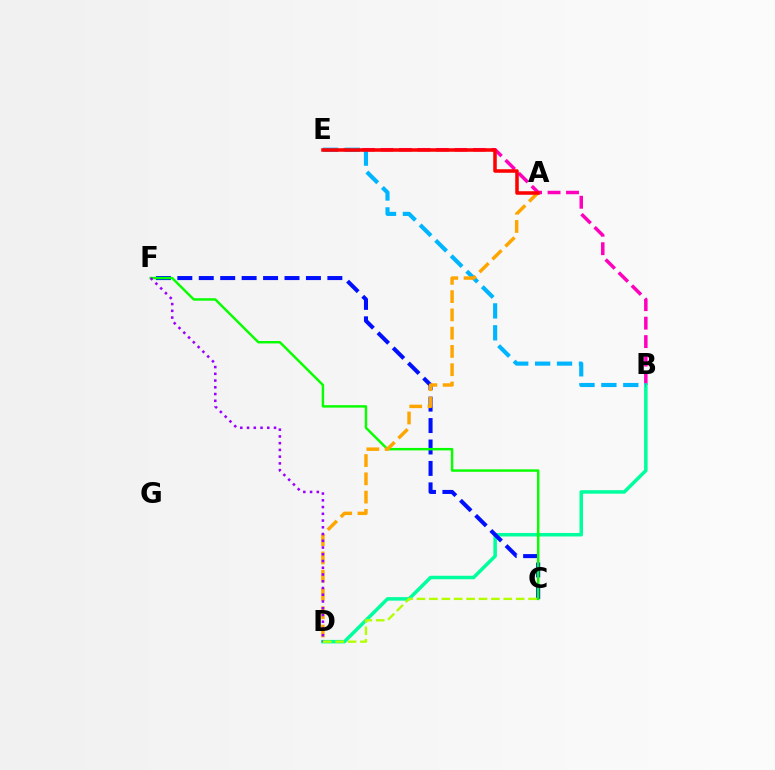{('B', 'E'): [{'color': '#ff00bd', 'line_style': 'dashed', 'thickness': 2.51}, {'color': '#00b5ff', 'line_style': 'dashed', 'thickness': 2.98}], ('B', 'D'): [{'color': '#00ff9d', 'line_style': 'solid', 'thickness': 2.53}], ('C', 'F'): [{'color': '#0010ff', 'line_style': 'dashed', 'thickness': 2.91}, {'color': '#08ff00', 'line_style': 'solid', 'thickness': 1.76}], ('A', 'D'): [{'color': '#ffa500', 'line_style': 'dashed', 'thickness': 2.48}], ('A', 'E'): [{'color': '#ff0000', 'line_style': 'solid', 'thickness': 2.54}], ('D', 'F'): [{'color': '#9b00ff', 'line_style': 'dotted', 'thickness': 1.83}], ('C', 'D'): [{'color': '#b3ff00', 'line_style': 'dashed', 'thickness': 1.68}]}